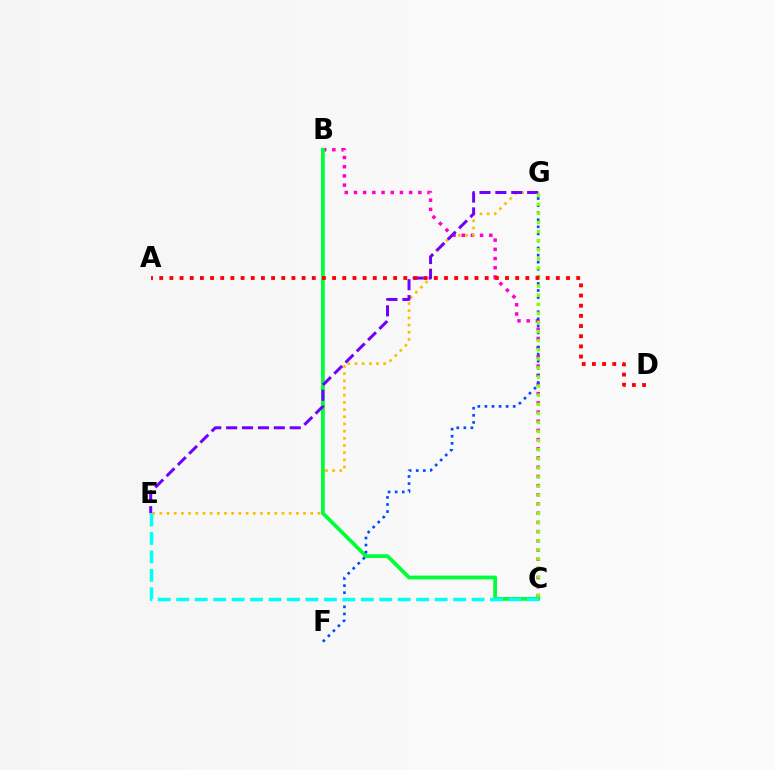{('B', 'C'): [{'color': '#ff00cf', 'line_style': 'dotted', 'thickness': 2.5}, {'color': '#00ff39', 'line_style': 'solid', 'thickness': 2.72}], ('E', 'G'): [{'color': '#ffbd00', 'line_style': 'dotted', 'thickness': 1.95}, {'color': '#7200ff', 'line_style': 'dashed', 'thickness': 2.16}], ('F', 'G'): [{'color': '#004bff', 'line_style': 'dotted', 'thickness': 1.92}], ('C', 'G'): [{'color': '#84ff00', 'line_style': 'dotted', 'thickness': 2.47}], ('C', 'E'): [{'color': '#00fff6', 'line_style': 'dashed', 'thickness': 2.51}], ('A', 'D'): [{'color': '#ff0000', 'line_style': 'dotted', 'thickness': 2.76}]}